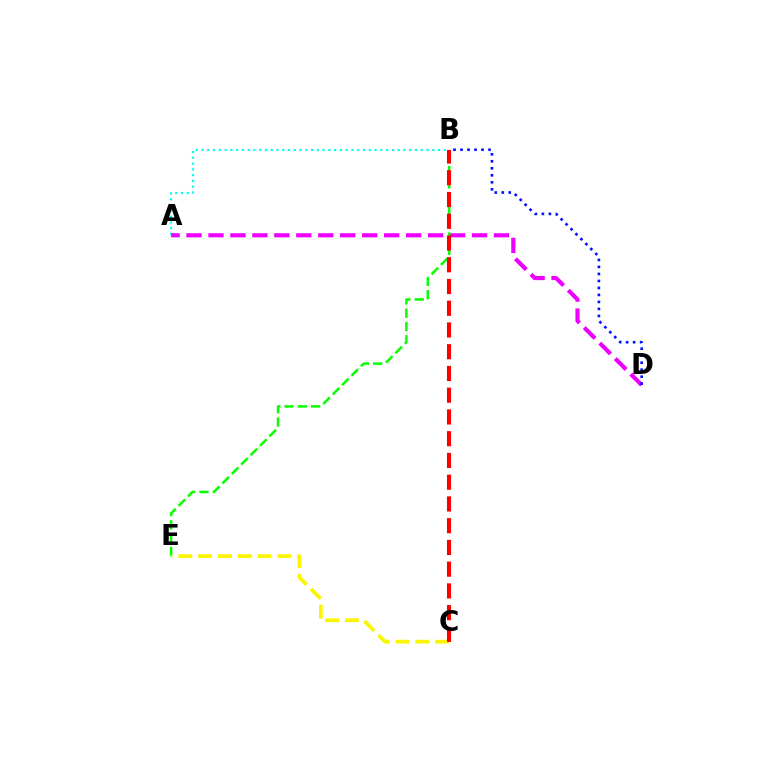{('A', 'B'): [{'color': '#00fff6', 'line_style': 'dotted', 'thickness': 1.57}], ('A', 'D'): [{'color': '#ee00ff', 'line_style': 'dashed', 'thickness': 2.98}], ('B', 'E'): [{'color': '#08ff00', 'line_style': 'dashed', 'thickness': 1.81}], ('B', 'D'): [{'color': '#0010ff', 'line_style': 'dotted', 'thickness': 1.9}], ('C', 'E'): [{'color': '#fcf500', 'line_style': 'dashed', 'thickness': 2.7}], ('B', 'C'): [{'color': '#ff0000', 'line_style': 'dashed', 'thickness': 2.95}]}